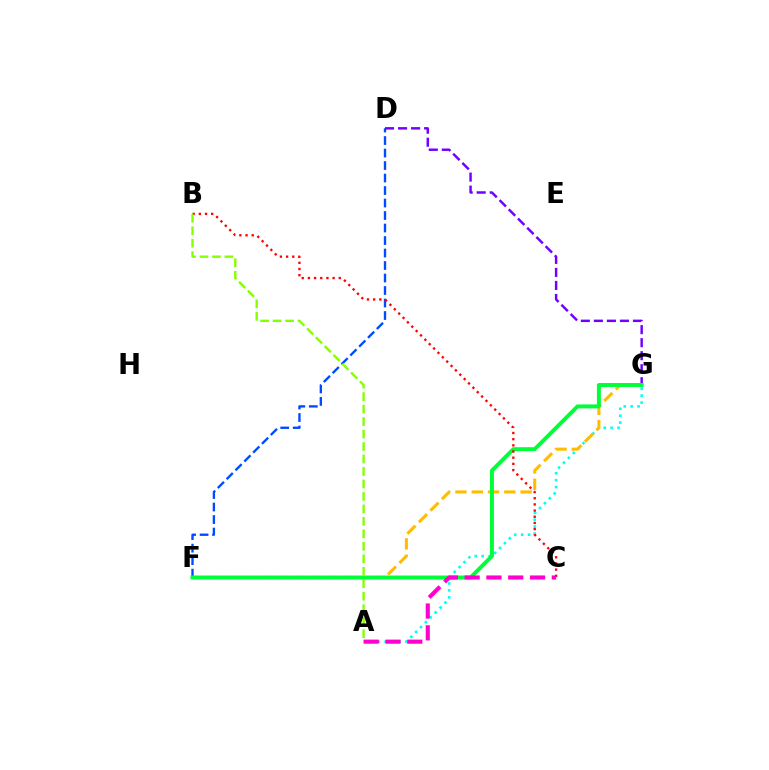{('D', 'F'): [{'color': '#004bff', 'line_style': 'dashed', 'thickness': 1.7}], ('D', 'G'): [{'color': '#7200ff', 'line_style': 'dashed', 'thickness': 1.77}], ('A', 'G'): [{'color': '#00fff6', 'line_style': 'dotted', 'thickness': 1.88}], ('F', 'G'): [{'color': '#ffbd00', 'line_style': 'dashed', 'thickness': 2.21}, {'color': '#00ff39', 'line_style': 'solid', 'thickness': 2.84}], ('B', 'C'): [{'color': '#ff0000', 'line_style': 'dotted', 'thickness': 1.68}], ('A', 'B'): [{'color': '#84ff00', 'line_style': 'dashed', 'thickness': 1.69}], ('A', 'C'): [{'color': '#ff00cf', 'line_style': 'dashed', 'thickness': 2.96}]}